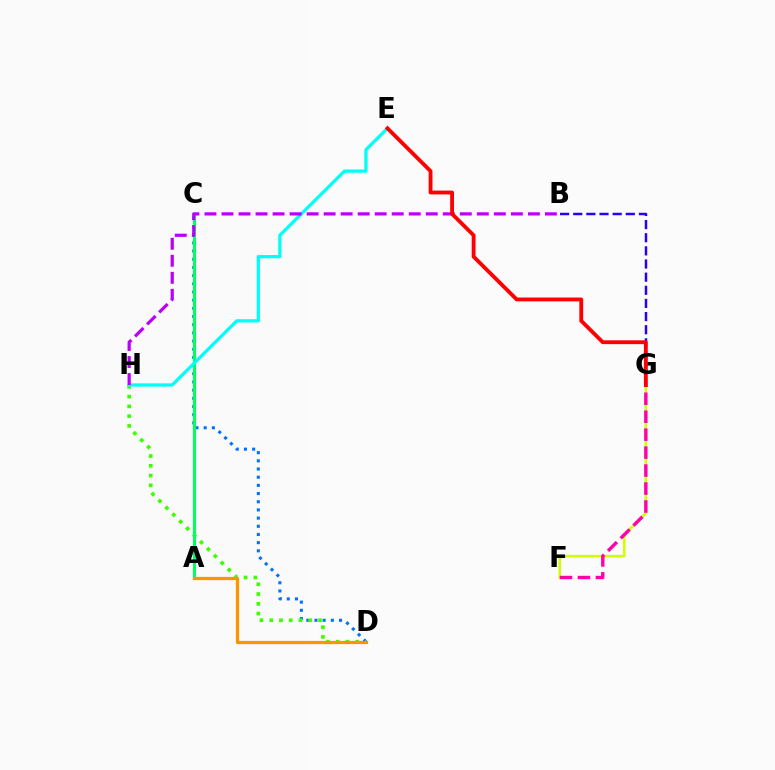{('C', 'D'): [{'color': '#0074ff', 'line_style': 'dotted', 'thickness': 2.22}], ('F', 'G'): [{'color': '#d1ff00', 'line_style': 'solid', 'thickness': 1.83}, {'color': '#ff00ac', 'line_style': 'dashed', 'thickness': 2.44}], ('D', 'H'): [{'color': '#3dff00', 'line_style': 'dotted', 'thickness': 2.65}], ('A', 'C'): [{'color': '#00ff5c', 'line_style': 'solid', 'thickness': 2.22}], ('A', 'D'): [{'color': '#ff9400', 'line_style': 'solid', 'thickness': 2.32}], ('E', 'H'): [{'color': '#00fff6', 'line_style': 'solid', 'thickness': 2.34}], ('B', 'G'): [{'color': '#2500ff', 'line_style': 'dashed', 'thickness': 1.79}], ('B', 'H'): [{'color': '#b900ff', 'line_style': 'dashed', 'thickness': 2.31}], ('E', 'G'): [{'color': '#ff0000', 'line_style': 'solid', 'thickness': 2.76}]}